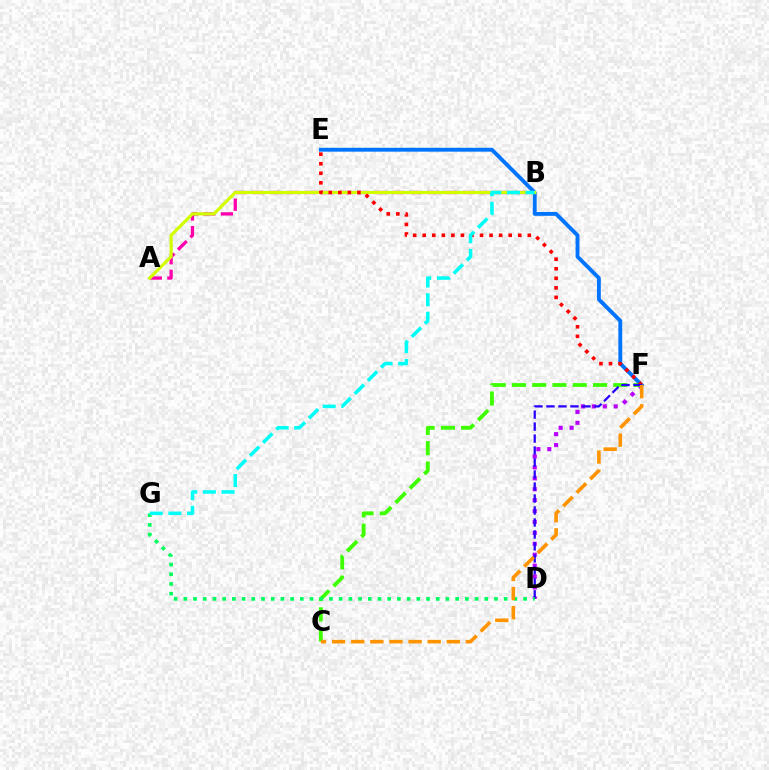{('D', 'F'): [{'color': '#b900ff', 'line_style': 'dotted', 'thickness': 2.97}, {'color': '#2500ff', 'line_style': 'dashed', 'thickness': 1.63}], ('E', 'F'): [{'color': '#0074ff', 'line_style': 'solid', 'thickness': 2.78}, {'color': '#ff0000', 'line_style': 'dotted', 'thickness': 2.6}], ('A', 'B'): [{'color': '#ff00ac', 'line_style': 'dashed', 'thickness': 2.38}, {'color': '#d1ff00', 'line_style': 'solid', 'thickness': 2.28}], ('C', 'F'): [{'color': '#3dff00', 'line_style': 'dashed', 'thickness': 2.75}, {'color': '#ff9400', 'line_style': 'dashed', 'thickness': 2.6}], ('D', 'G'): [{'color': '#00ff5c', 'line_style': 'dotted', 'thickness': 2.64}], ('B', 'G'): [{'color': '#00fff6', 'line_style': 'dashed', 'thickness': 2.53}]}